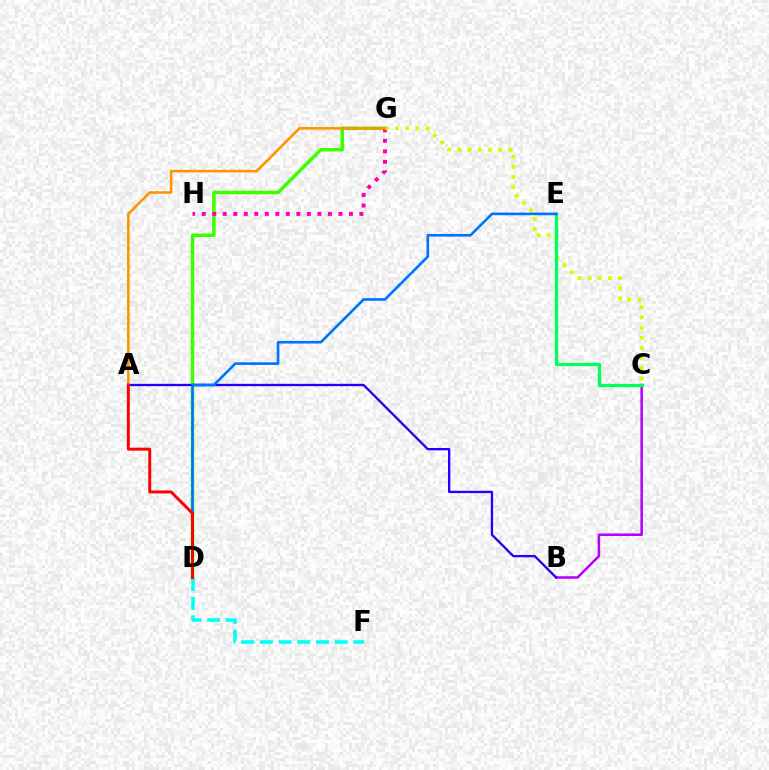{('B', 'C'): [{'color': '#b900ff', 'line_style': 'solid', 'thickness': 1.84}], ('D', 'G'): [{'color': '#3dff00', 'line_style': 'solid', 'thickness': 2.52}], ('G', 'H'): [{'color': '#ff00ac', 'line_style': 'dotted', 'thickness': 2.86}], ('C', 'G'): [{'color': '#d1ff00', 'line_style': 'dotted', 'thickness': 2.76}], ('C', 'E'): [{'color': '#00ff5c', 'line_style': 'solid', 'thickness': 2.35}], ('A', 'B'): [{'color': '#2500ff', 'line_style': 'solid', 'thickness': 1.67}], ('A', 'G'): [{'color': '#ff9400', 'line_style': 'solid', 'thickness': 1.85}], ('D', 'F'): [{'color': '#00fff6', 'line_style': 'dashed', 'thickness': 2.54}], ('D', 'E'): [{'color': '#0074ff', 'line_style': 'solid', 'thickness': 1.91}], ('A', 'D'): [{'color': '#ff0000', 'line_style': 'solid', 'thickness': 2.12}]}